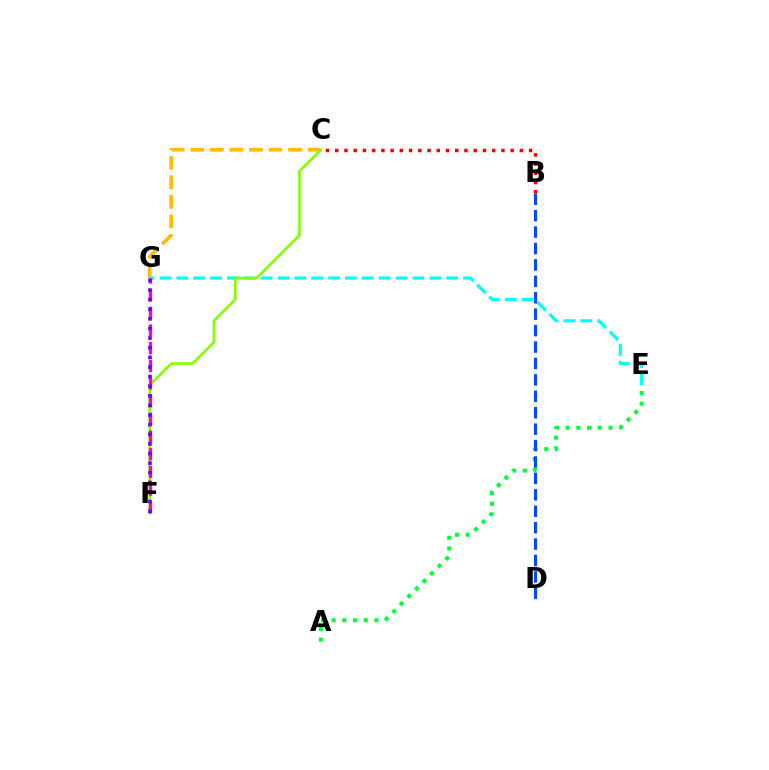{('C', 'G'): [{'color': '#ffbd00', 'line_style': 'dashed', 'thickness': 2.66}], ('E', 'G'): [{'color': '#00fff6', 'line_style': 'dashed', 'thickness': 2.29}], ('A', 'E'): [{'color': '#00ff39', 'line_style': 'dotted', 'thickness': 2.91}], ('C', 'F'): [{'color': '#84ff00', 'line_style': 'solid', 'thickness': 1.88}], ('B', 'C'): [{'color': '#ff0000', 'line_style': 'dotted', 'thickness': 2.51}], ('B', 'D'): [{'color': '#004bff', 'line_style': 'dashed', 'thickness': 2.23}], ('F', 'G'): [{'color': '#ff00cf', 'line_style': 'dashed', 'thickness': 2.4}, {'color': '#7200ff', 'line_style': 'dotted', 'thickness': 2.61}]}